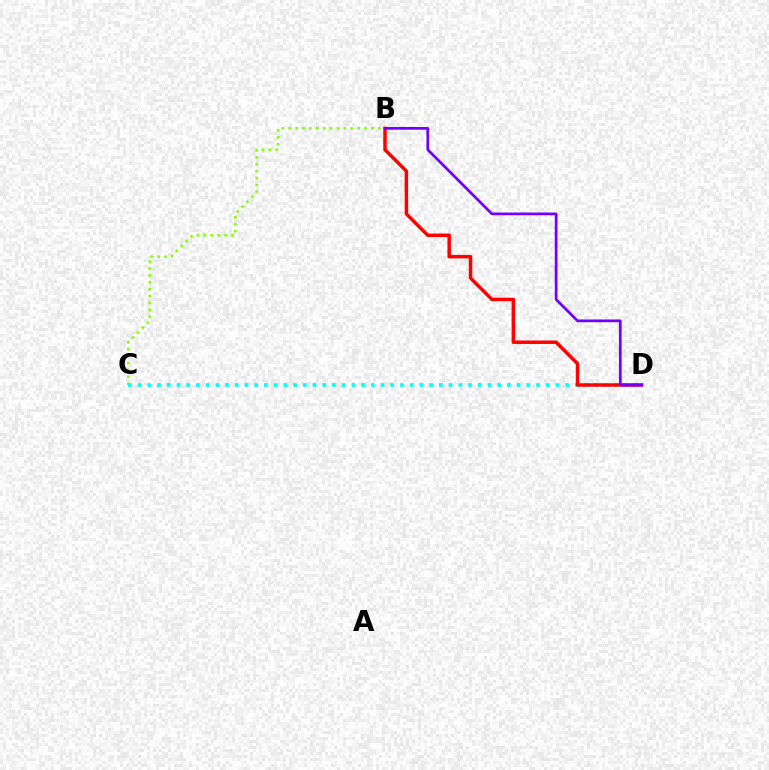{('B', 'C'): [{'color': '#84ff00', 'line_style': 'dotted', 'thickness': 1.87}], ('C', 'D'): [{'color': '#00fff6', 'line_style': 'dotted', 'thickness': 2.64}], ('B', 'D'): [{'color': '#ff0000', 'line_style': 'solid', 'thickness': 2.49}, {'color': '#7200ff', 'line_style': 'solid', 'thickness': 1.96}]}